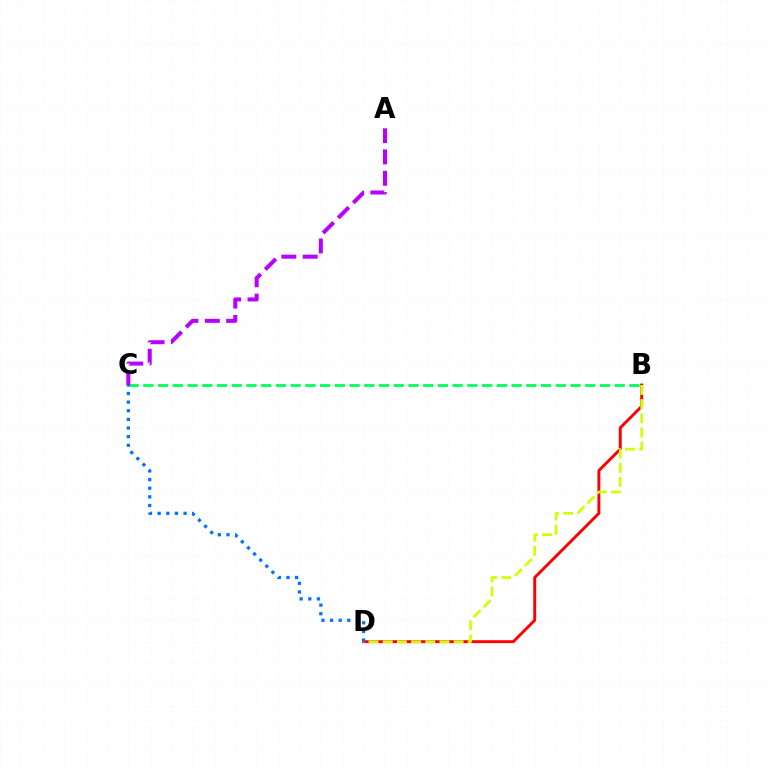{('B', 'C'): [{'color': '#00ff5c', 'line_style': 'dashed', 'thickness': 2.0}], ('B', 'D'): [{'color': '#ff0000', 'line_style': 'solid', 'thickness': 2.1}, {'color': '#d1ff00', 'line_style': 'dashed', 'thickness': 1.93}], ('A', 'C'): [{'color': '#b900ff', 'line_style': 'dashed', 'thickness': 2.9}], ('C', 'D'): [{'color': '#0074ff', 'line_style': 'dotted', 'thickness': 2.35}]}